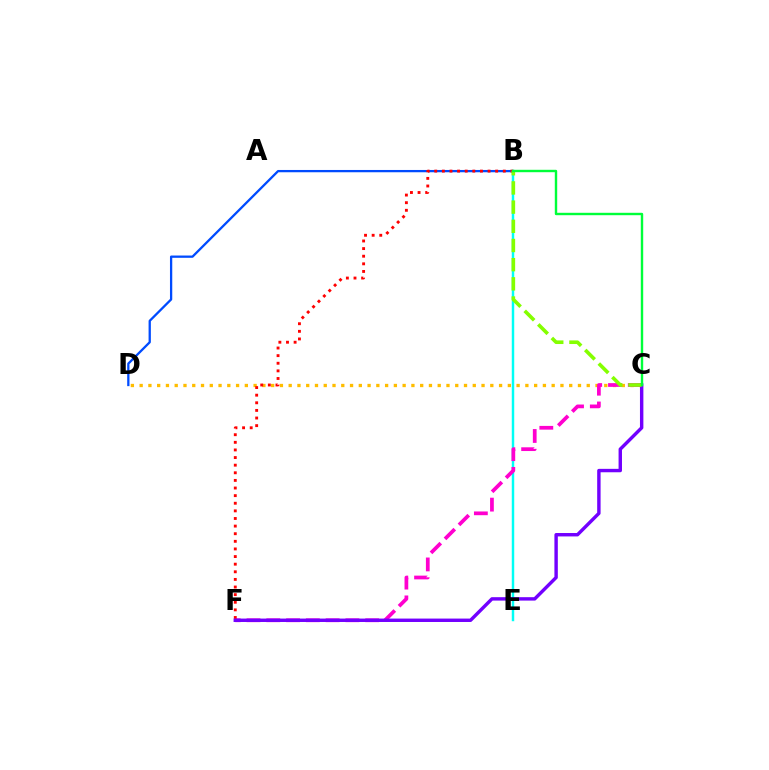{('C', 'D'): [{'color': '#ffbd00', 'line_style': 'dotted', 'thickness': 2.38}], ('B', 'E'): [{'color': '#00fff6', 'line_style': 'solid', 'thickness': 1.76}], ('C', 'F'): [{'color': '#ff00cf', 'line_style': 'dashed', 'thickness': 2.69}, {'color': '#7200ff', 'line_style': 'solid', 'thickness': 2.46}], ('B', 'D'): [{'color': '#004bff', 'line_style': 'solid', 'thickness': 1.65}], ('B', 'F'): [{'color': '#ff0000', 'line_style': 'dotted', 'thickness': 2.07}], ('B', 'C'): [{'color': '#84ff00', 'line_style': 'dashed', 'thickness': 2.61}, {'color': '#00ff39', 'line_style': 'solid', 'thickness': 1.73}]}